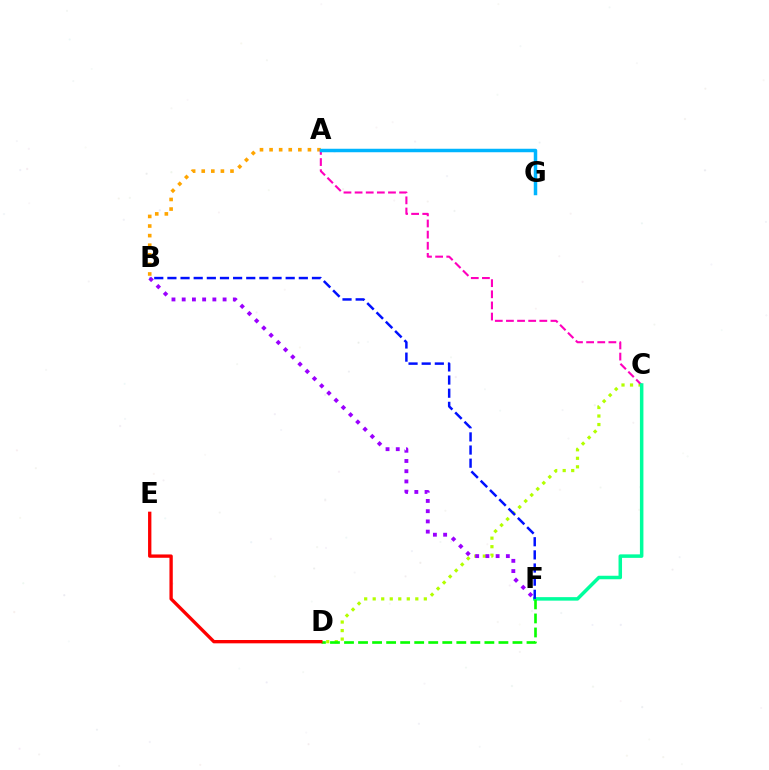{('A', 'B'): [{'color': '#ffa500', 'line_style': 'dotted', 'thickness': 2.61}], ('C', 'D'): [{'color': '#b3ff00', 'line_style': 'dotted', 'thickness': 2.32}], ('A', 'C'): [{'color': '#ff00bd', 'line_style': 'dashed', 'thickness': 1.51}], ('C', 'F'): [{'color': '#00ff9d', 'line_style': 'solid', 'thickness': 2.52}], ('D', 'F'): [{'color': '#08ff00', 'line_style': 'dashed', 'thickness': 1.91}], ('B', 'F'): [{'color': '#9b00ff', 'line_style': 'dotted', 'thickness': 2.78}, {'color': '#0010ff', 'line_style': 'dashed', 'thickness': 1.79}], ('A', 'G'): [{'color': '#00b5ff', 'line_style': 'solid', 'thickness': 2.51}], ('D', 'E'): [{'color': '#ff0000', 'line_style': 'solid', 'thickness': 2.4}]}